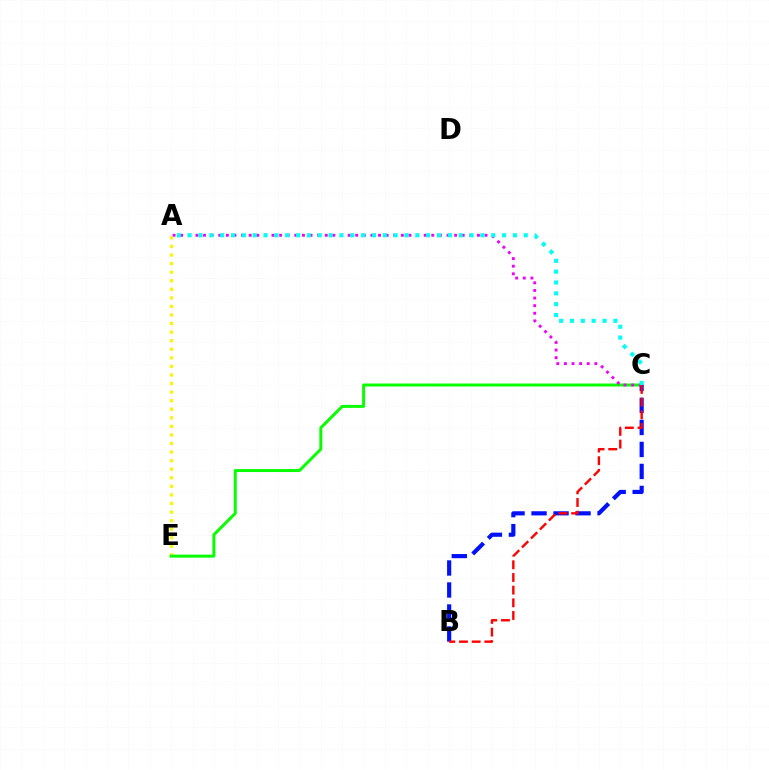{('A', 'E'): [{'color': '#fcf500', 'line_style': 'dotted', 'thickness': 2.33}], ('C', 'E'): [{'color': '#08ff00', 'line_style': 'solid', 'thickness': 2.14}], ('B', 'C'): [{'color': '#0010ff', 'line_style': 'dashed', 'thickness': 2.99}, {'color': '#ff0000', 'line_style': 'dashed', 'thickness': 1.72}], ('A', 'C'): [{'color': '#ee00ff', 'line_style': 'dotted', 'thickness': 2.07}, {'color': '#00fff6', 'line_style': 'dotted', 'thickness': 2.95}]}